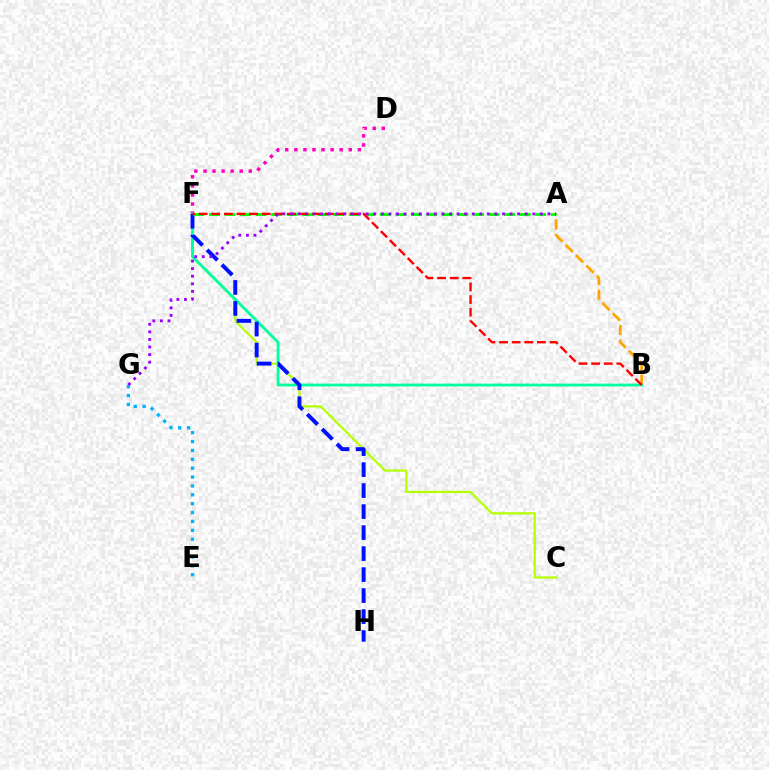{('A', 'B'): [{'color': '#ffa500', 'line_style': 'dashed', 'thickness': 1.99}], ('C', 'F'): [{'color': '#b3ff00', 'line_style': 'solid', 'thickness': 1.57}], ('D', 'F'): [{'color': '#ff00bd', 'line_style': 'dotted', 'thickness': 2.46}], ('B', 'F'): [{'color': '#00ff9d', 'line_style': 'solid', 'thickness': 2.01}, {'color': '#ff0000', 'line_style': 'dashed', 'thickness': 1.71}], ('E', 'G'): [{'color': '#00b5ff', 'line_style': 'dotted', 'thickness': 2.41}], ('F', 'H'): [{'color': '#0010ff', 'line_style': 'dashed', 'thickness': 2.85}], ('A', 'F'): [{'color': '#08ff00', 'line_style': 'dashed', 'thickness': 2.11}], ('A', 'G'): [{'color': '#9b00ff', 'line_style': 'dotted', 'thickness': 2.06}]}